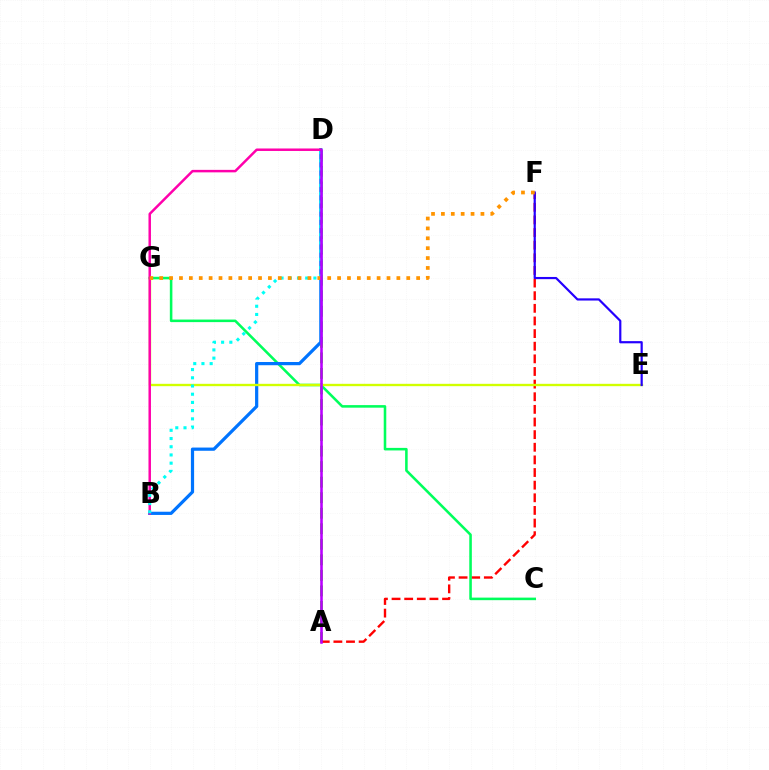{('A', 'D'): [{'color': '#3dff00', 'line_style': 'dashed', 'thickness': 2.11}, {'color': '#b900ff', 'line_style': 'solid', 'thickness': 1.86}], ('A', 'F'): [{'color': '#ff0000', 'line_style': 'dashed', 'thickness': 1.72}], ('C', 'G'): [{'color': '#00ff5c', 'line_style': 'solid', 'thickness': 1.84}], ('B', 'D'): [{'color': '#0074ff', 'line_style': 'solid', 'thickness': 2.31}, {'color': '#ff00ac', 'line_style': 'solid', 'thickness': 1.79}, {'color': '#00fff6', 'line_style': 'dotted', 'thickness': 2.23}], ('E', 'G'): [{'color': '#d1ff00', 'line_style': 'solid', 'thickness': 1.69}], ('E', 'F'): [{'color': '#2500ff', 'line_style': 'solid', 'thickness': 1.58}], ('F', 'G'): [{'color': '#ff9400', 'line_style': 'dotted', 'thickness': 2.68}]}